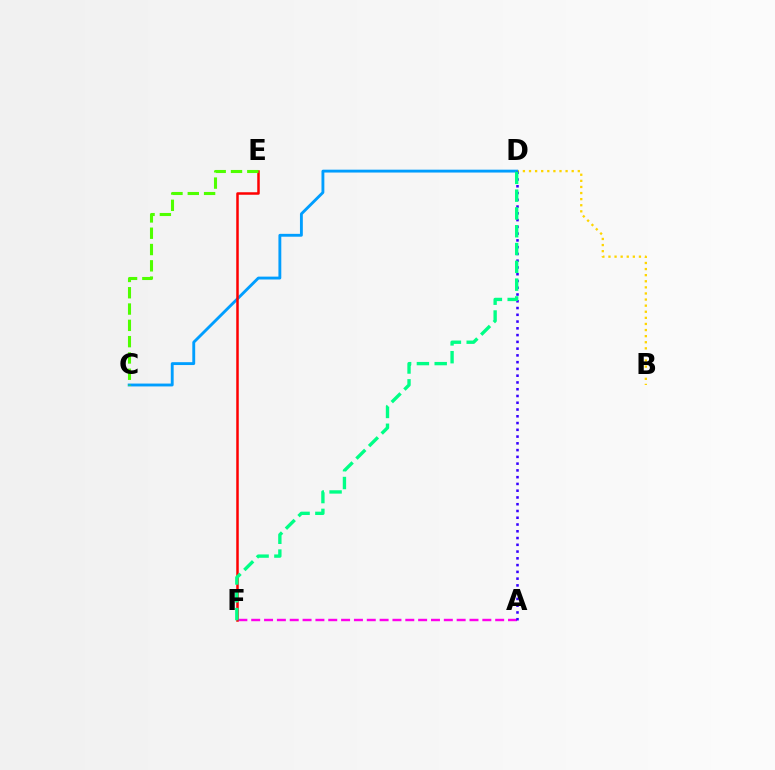{('B', 'D'): [{'color': '#ffd500', 'line_style': 'dotted', 'thickness': 1.66}], ('C', 'D'): [{'color': '#009eff', 'line_style': 'solid', 'thickness': 2.06}], ('A', 'F'): [{'color': '#ff00ed', 'line_style': 'dashed', 'thickness': 1.74}], ('A', 'D'): [{'color': '#3700ff', 'line_style': 'dotted', 'thickness': 1.84}], ('E', 'F'): [{'color': '#ff0000', 'line_style': 'solid', 'thickness': 1.8}], ('C', 'E'): [{'color': '#4fff00', 'line_style': 'dashed', 'thickness': 2.21}], ('D', 'F'): [{'color': '#00ff86', 'line_style': 'dashed', 'thickness': 2.42}]}